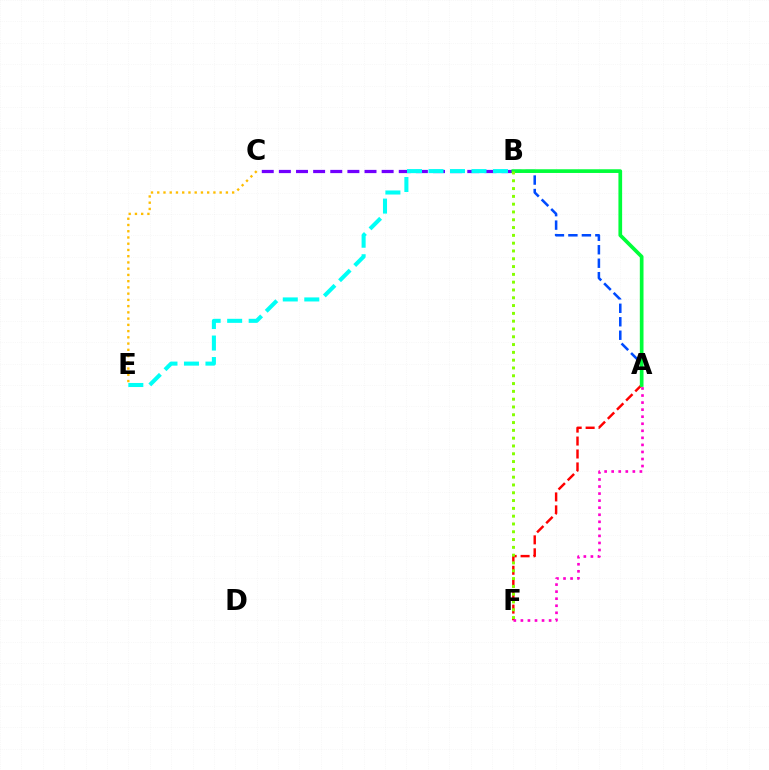{('A', 'F'): [{'color': '#ff0000', 'line_style': 'dashed', 'thickness': 1.76}, {'color': '#ff00cf', 'line_style': 'dotted', 'thickness': 1.92}], ('B', 'C'): [{'color': '#7200ff', 'line_style': 'dashed', 'thickness': 2.33}], ('A', 'B'): [{'color': '#004bff', 'line_style': 'dashed', 'thickness': 1.83}, {'color': '#00ff39', 'line_style': 'solid', 'thickness': 2.66}], ('B', 'E'): [{'color': '#00fff6', 'line_style': 'dashed', 'thickness': 2.92}], ('B', 'F'): [{'color': '#84ff00', 'line_style': 'dotted', 'thickness': 2.12}], ('C', 'E'): [{'color': '#ffbd00', 'line_style': 'dotted', 'thickness': 1.7}]}